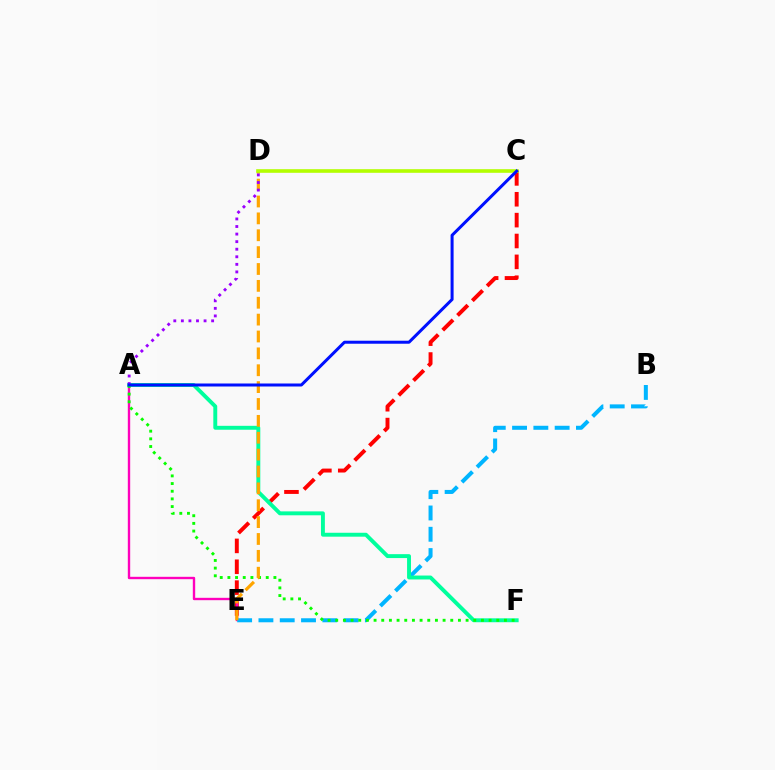{('C', 'E'): [{'color': '#ff0000', 'line_style': 'dashed', 'thickness': 2.83}], ('A', 'E'): [{'color': '#ff00bd', 'line_style': 'solid', 'thickness': 1.71}], ('B', 'E'): [{'color': '#00b5ff', 'line_style': 'dashed', 'thickness': 2.89}], ('A', 'F'): [{'color': '#00ff9d', 'line_style': 'solid', 'thickness': 2.82}, {'color': '#08ff00', 'line_style': 'dotted', 'thickness': 2.08}], ('D', 'E'): [{'color': '#ffa500', 'line_style': 'dashed', 'thickness': 2.29}], ('A', 'D'): [{'color': '#9b00ff', 'line_style': 'dotted', 'thickness': 2.06}], ('C', 'D'): [{'color': '#b3ff00', 'line_style': 'solid', 'thickness': 2.6}], ('A', 'C'): [{'color': '#0010ff', 'line_style': 'solid', 'thickness': 2.17}]}